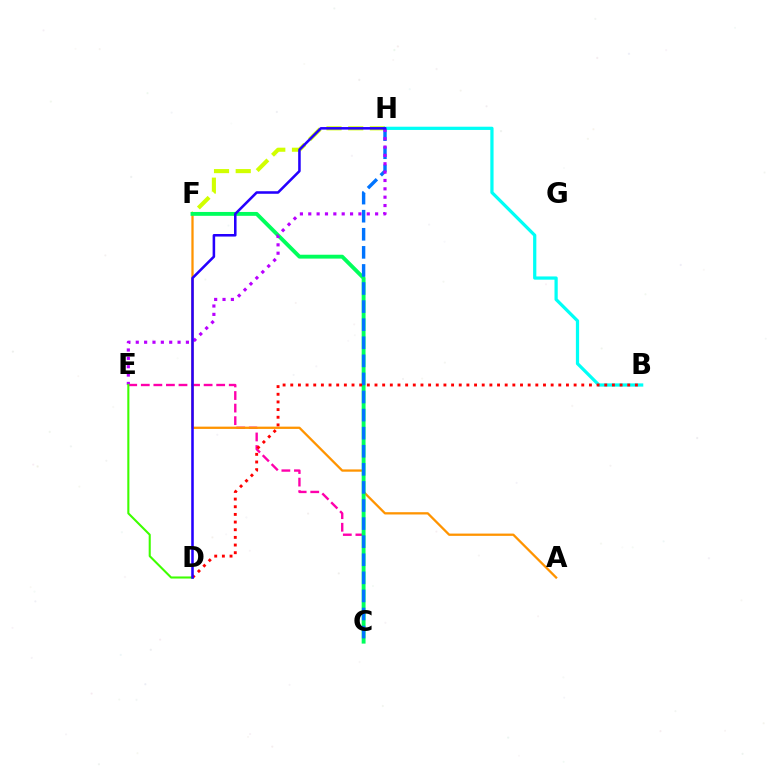{('C', 'E'): [{'color': '#ff00ac', 'line_style': 'dashed', 'thickness': 1.71}], ('A', 'F'): [{'color': '#ff9400', 'line_style': 'solid', 'thickness': 1.65}], ('F', 'H'): [{'color': '#d1ff00', 'line_style': 'dashed', 'thickness': 2.95}], ('B', 'H'): [{'color': '#00fff6', 'line_style': 'solid', 'thickness': 2.33}], ('C', 'F'): [{'color': '#00ff5c', 'line_style': 'solid', 'thickness': 2.79}], ('C', 'H'): [{'color': '#0074ff', 'line_style': 'dashed', 'thickness': 2.46}], ('E', 'H'): [{'color': '#b900ff', 'line_style': 'dotted', 'thickness': 2.27}], ('D', 'E'): [{'color': '#3dff00', 'line_style': 'solid', 'thickness': 1.5}], ('B', 'D'): [{'color': '#ff0000', 'line_style': 'dotted', 'thickness': 2.08}], ('D', 'H'): [{'color': '#2500ff', 'line_style': 'solid', 'thickness': 1.84}]}